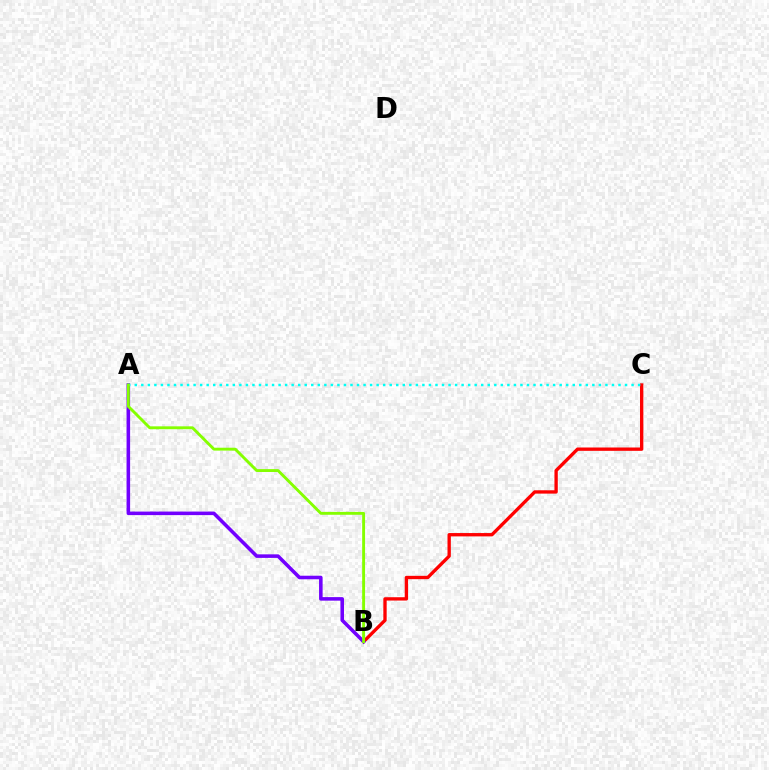{('B', 'C'): [{'color': '#ff0000', 'line_style': 'solid', 'thickness': 2.4}], ('A', 'B'): [{'color': '#7200ff', 'line_style': 'solid', 'thickness': 2.56}, {'color': '#84ff00', 'line_style': 'solid', 'thickness': 2.08}], ('A', 'C'): [{'color': '#00fff6', 'line_style': 'dotted', 'thickness': 1.78}]}